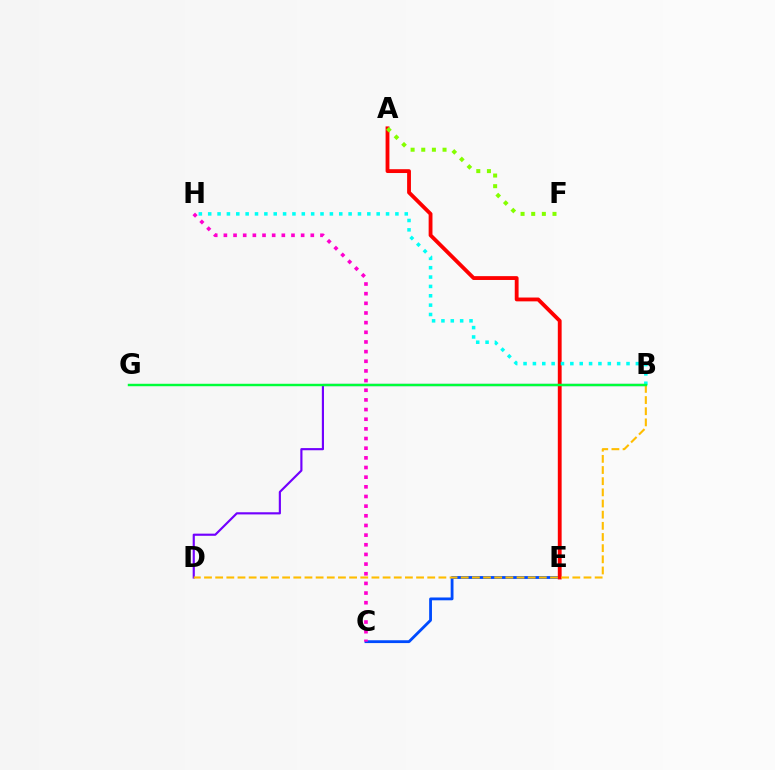{('B', 'D'): [{'color': '#7200ff', 'line_style': 'solid', 'thickness': 1.55}, {'color': '#ffbd00', 'line_style': 'dashed', 'thickness': 1.52}], ('C', 'E'): [{'color': '#004bff', 'line_style': 'solid', 'thickness': 2.03}], ('A', 'E'): [{'color': '#ff0000', 'line_style': 'solid', 'thickness': 2.76}], ('A', 'F'): [{'color': '#84ff00', 'line_style': 'dotted', 'thickness': 2.89}], ('B', 'H'): [{'color': '#00fff6', 'line_style': 'dotted', 'thickness': 2.54}], ('B', 'G'): [{'color': '#00ff39', 'line_style': 'solid', 'thickness': 1.75}], ('C', 'H'): [{'color': '#ff00cf', 'line_style': 'dotted', 'thickness': 2.62}]}